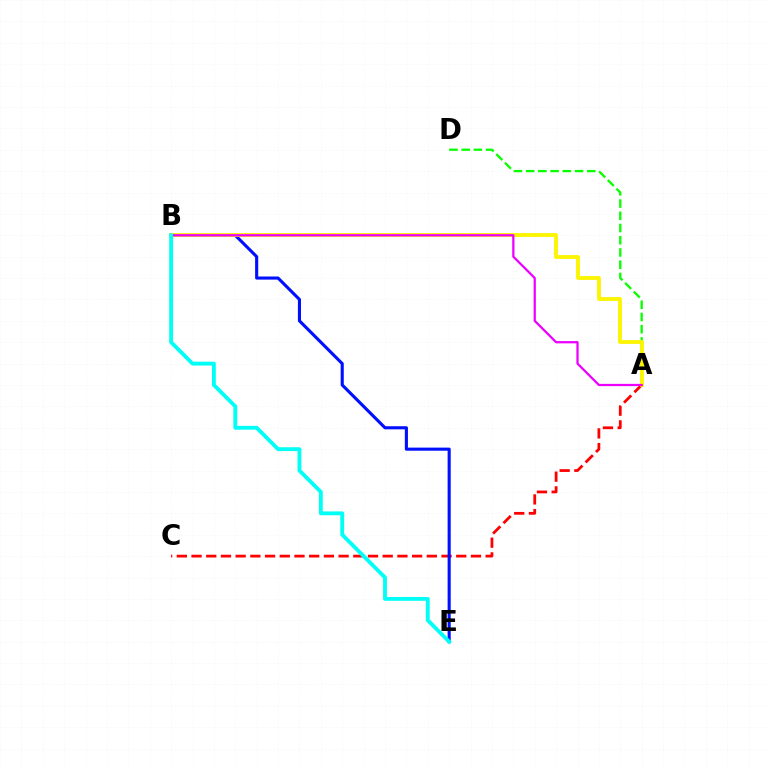{('A', 'D'): [{'color': '#08ff00', 'line_style': 'dashed', 'thickness': 1.66}], ('A', 'C'): [{'color': '#ff0000', 'line_style': 'dashed', 'thickness': 2.0}], ('B', 'E'): [{'color': '#0010ff', 'line_style': 'solid', 'thickness': 2.24}, {'color': '#00fff6', 'line_style': 'solid', 'thickness': 2.77}], ('A', 'B'): [{'color': '#fcf500', 'line_style': 'solid', 'thickness': 2.77}, {'color': '#ee00ff', 'line_style': 'solid', 'thickness': 1.62}]}